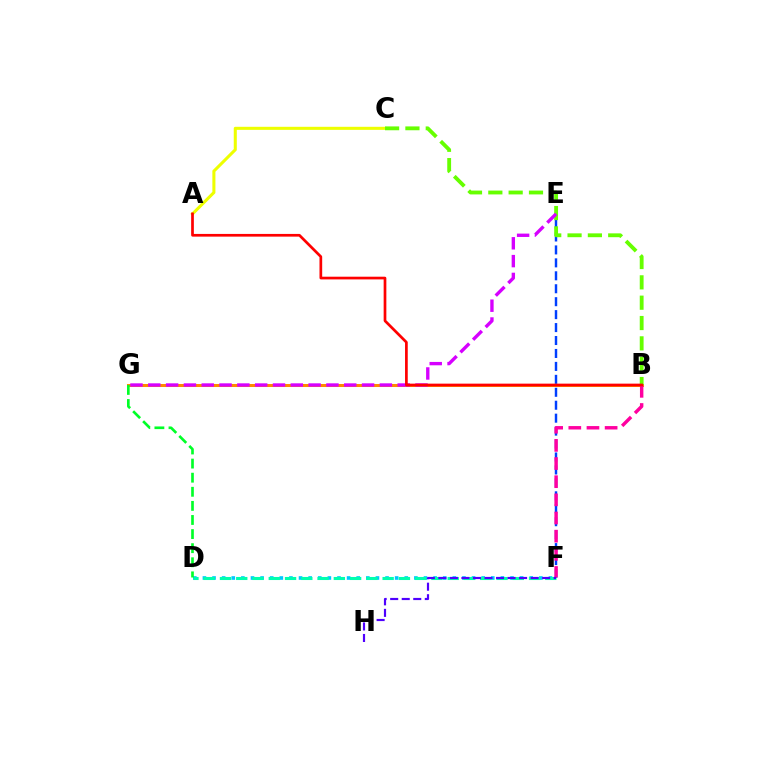{('D', 'F'): [{'color': '#00c7ff', 'line_style': 'dotted', 'thickness': 2.61}, {'color': '#00ffaf', 'line_style': 'dashed', 'thickness': 2.21}], ('E', 'F'): [{'color': '#003fff', 'line_style': 'dashed', 'thickness': 1.76}], ('B', 'G'): [{'color': '#ff8800', 'line_style': 'solid', 'thickness': 2.17}], ('B', 'F'): [{'color': '#ff00a0', 'line_style': 'dashed', 'thickness': 2.47}], ('F', 'H'): [{'color': '#4f00ff', 'line_style': 'dashed', 'thickness': 1.57}], ('D', 'G'): [{'color': '#00ff27', 'line_style': 'dashed', 'thickness': 1.92}], ('A', 'C'): [{'color': '#eeff00', 'line_style': 'solid', 'thickness': 2.2}], ('B', 'C'): [{'color': '#66ff00', 'line_style': 'dashed', 'thickness': 2.76}], ('E', 'G'): [{'color': '#d600ff', 'line_style': 'dashed', 'thickness': 2.42}], ('A', 'B'): [{'color': '#ff0000', 'line_style': 'solid', 'thickness': 1.95}]}